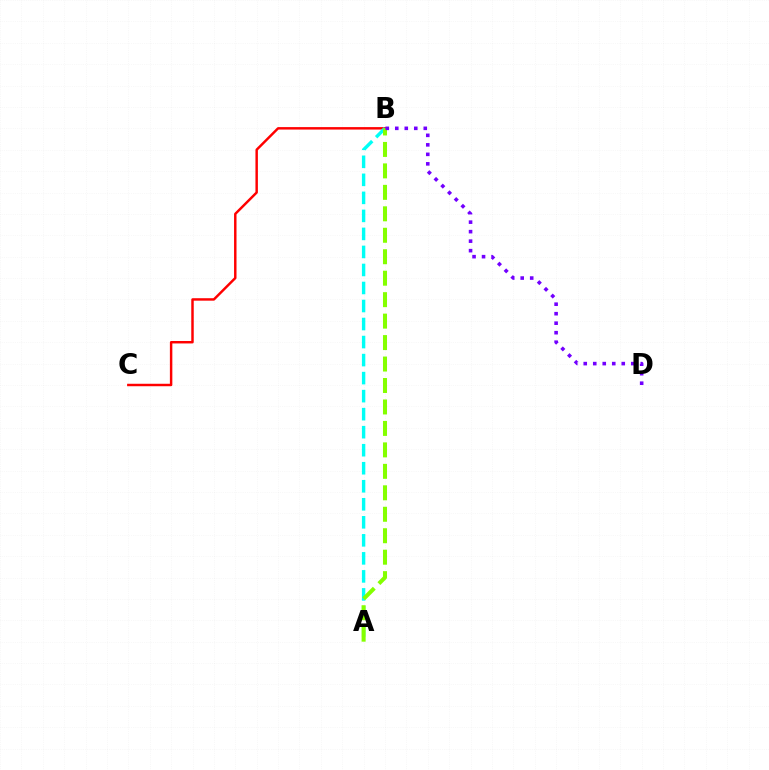{('B', 'C'): [{'color': '#ff0000', 'line_style': 'solid', 'thickness': 1.77}], ('A', 'B'): [{'color': '#00fff6', 'line_style': 'dashed', 'thickness': 2.45}, {'color': '#84ff00', 'line_style': 'dashed', 'thickness': 2.92}], ('B', 'D'): [{'color': '#7200ff', 'line_style': 'dotted', 'thickness': 2.58}]}